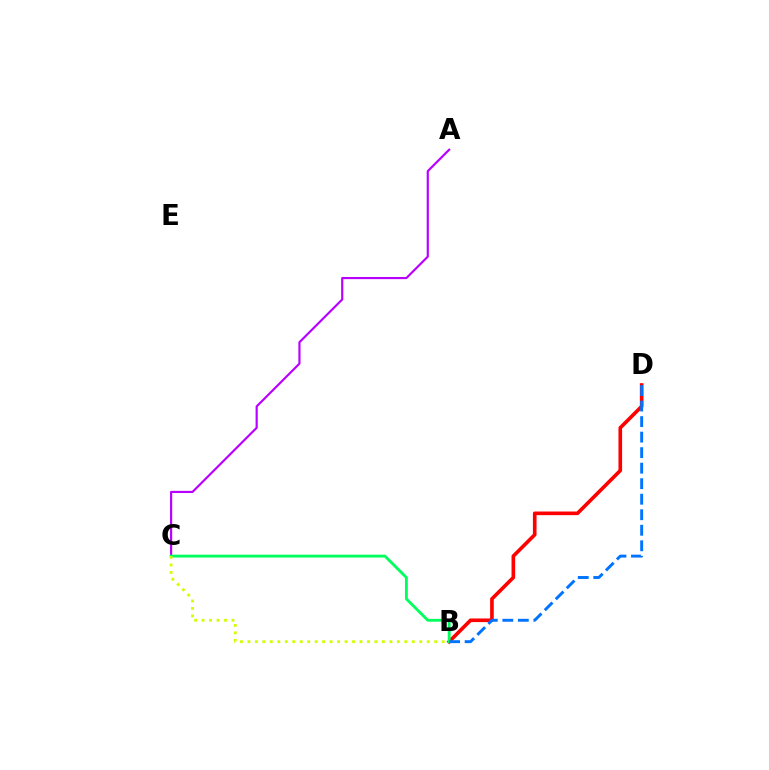{('A', 'C'): [{'color': '#b900ff', 'line_style': 'solid', 'thickness': 1.56}], ('B', 'D'): [{'color': '#ff0000', 'line_style': 'solid', 'thickness': 2.62}, {'color': '#0074ff', 'line_style': 'dashed', 'thickness': 2.11}], ('B', 'C'): [{'color': '#00ff5c', 'line_style': 'solid', 'thickness': 2.04}, {'color': '#d1ff00', 'line_style': 'dotted', 'thickness': 2.03}]}